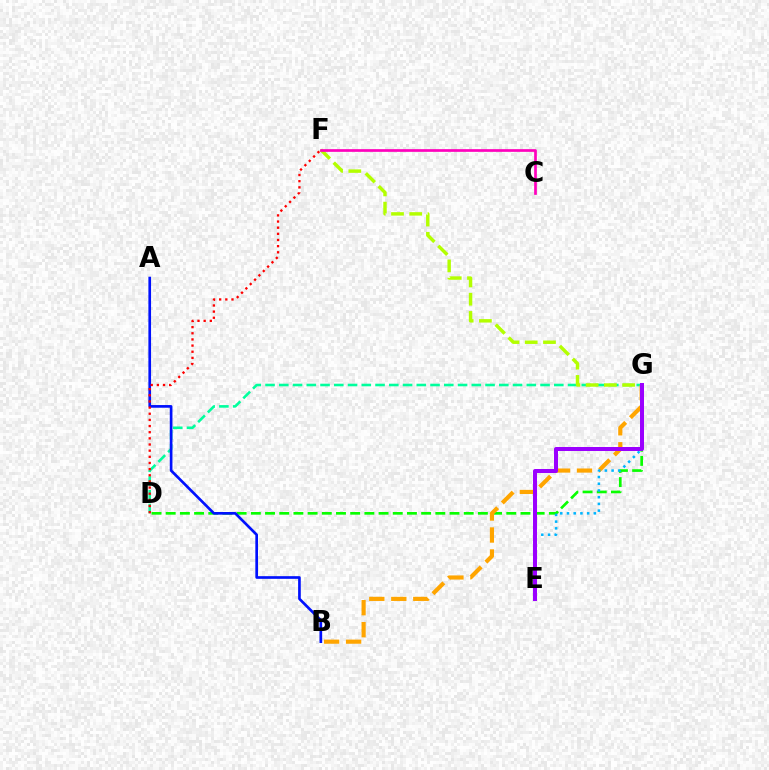{('D', 'G'): [{'color': '#00ff9d', 'line_style': 'dashed', 'thickness': 1.87}, {'color': '#08ff00', 'line_style': 'dashed', 'thickness': 1.93}], ('B', 'G'): [{'color': '#ffa500', 'line_style': 'dashed', 'thickness': 2.99}], ('E', 'G'): [{'color': '#00b5ff', 'line_style': 'dotted', 'thickness': 1.83}, {'color': '#9b00ff', 'line_style': 'solid', 'thickness': 2.88}], ('A', 'B'): [{'color': '#0010ff', 'line_style': 'solid', 'thickness': 1.92}], ('F', 'G'): [{'color': '#b3ff00', 'line_style': 'dashed', 'thickness': 2.48}], ('D', 'F'): [{'color': '#ff0000', 'line_style': 'dotted', 'thickness': 1.67}], ('C', 'F'): [{'color': '#ff00bd', 'line_style': 'solid', 'thickness': 1.94}]}